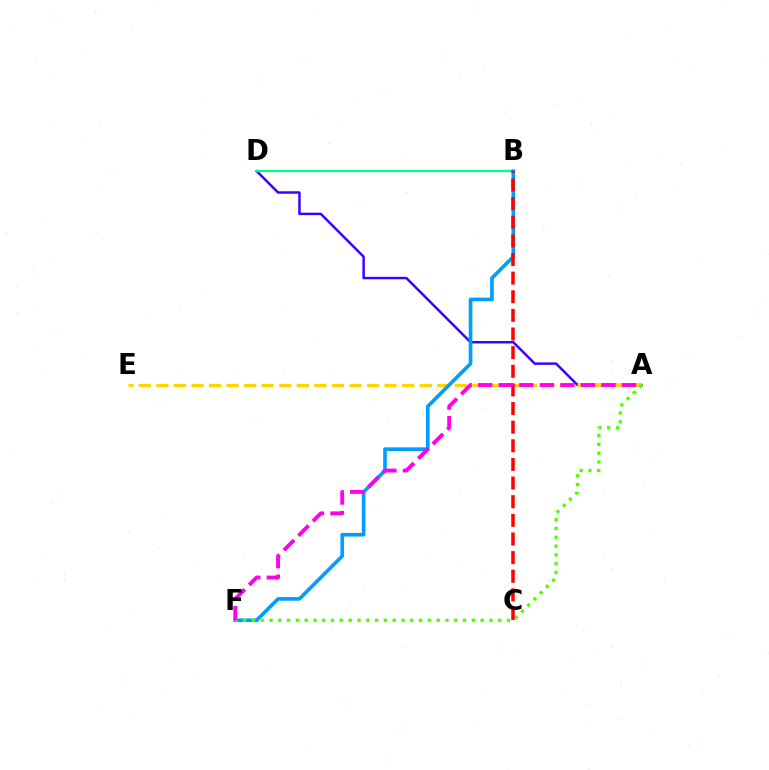{('A', 'D'): [{'color': '#3700ff', 'line_style': 'solid', 'thickness': 1.76}], ('B', 'D'): [{'color': '#00ff86', 'line_style': 'solid', 'thickness': 1.68}], ('A', 'E'): [{'color': '#ffd500', 'line_style': 'dashed', 'thickness': 2.38}], ('B', 'F'): [{'color': '#009eff', 'line_style': 'solid', 'thickness': 2.63}], ('A', 'F'): [{'color': '#4fff00', 'line_style': 'dotted', 'thickness': 2.39}, {'color': '#ff00ed', 'line_style': 'dashed', 'thickness': 2.79}], ('B', 'C'): [{'color': '#ff0000', 'line_style': 'dashed', 'thickness': 2.53}]}